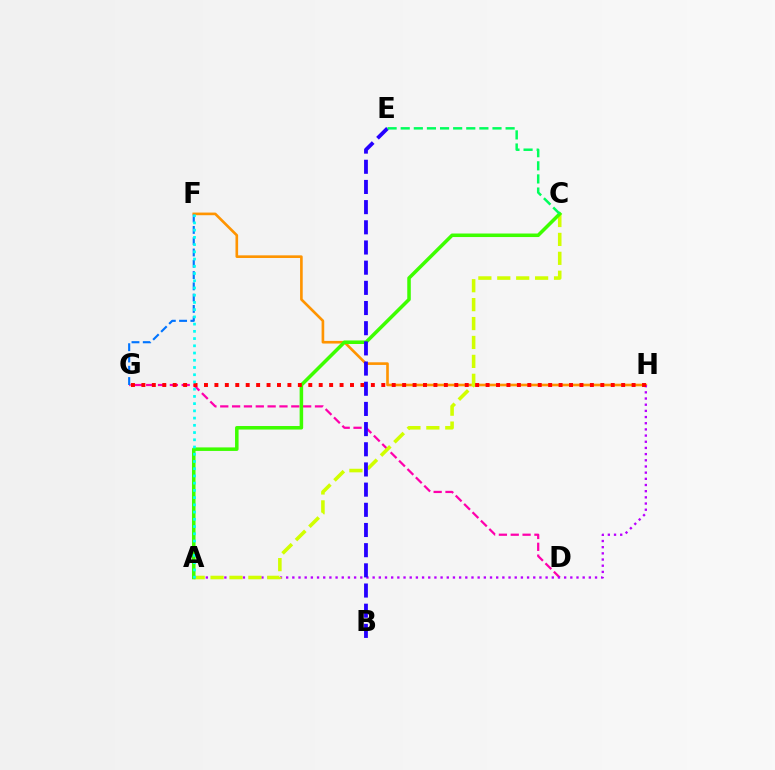{('D', 'G'): [{'color': '#ff00ac', 'line_style': 'dashed', 'thickness': 1.61}], ('F', 'H'): [{'color': '#ff9400', 'line_style': 'solid', 'thickness': 1.9}], ('F', 'G'): [{'color': '#0074ff', 'line_style': 'dashed', 'thickness': 1.53}], ('A', 'H'): [{'color': '#b900ff', 'line_style': 'dotted', 'thickness': 1.68}], ('A', 'C'): [{'color': '#d1ff00', 'line_style': 'dashed', 'thickness': 2.57}, {'color': '#3dff00', 'line_style': 'solid', 'thickness': 2.54}], ('G', 'H'): [{'color': '#ff0000', 'line_style': 'dotted', 'thickness': 2.83}], ('B', 'E'): [{'color': '#2500ff', 'line_style': 'dashed', 'thickness': 2.74}], ('C', 'E'): [{'color': '#00ff5c', 'line_style': 'dashed', 'thickness': 1.78}], ('A', 'F'): [{'color': '#00fff6', 'line_style': 'dotted', 'thickness': 1.96}]}